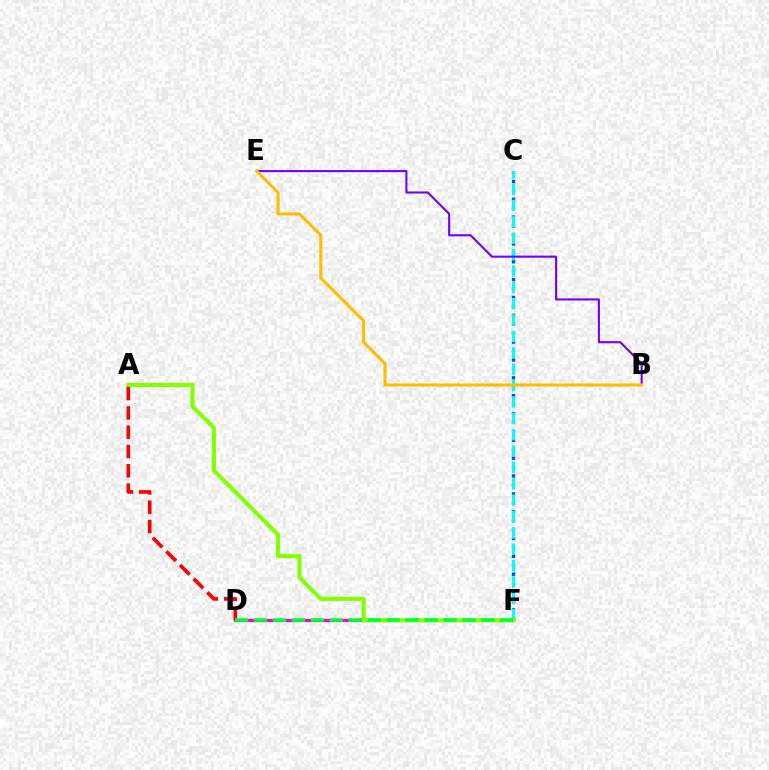{('C', 'F'): [{'color': '#004bff', 'line_style': 'dotted', 'thickness': 2.43}, {'color': '#00fff6', 'line_style': 'dashed', 'thickness': 2.22}], ('D', 'F'): [{'color': '#ff00cf', 'line_style': 'solid', 'thickness': 2.28}, {'color': '#00ff39', 'line_style': 'dashed', 'thickness': 2.57}], ('A', 'F'): [{'color': '#84ff00', 'line_style': 'solid', 'thickness': 2.94}], ('A', 'D'): [{'color': '#ff0000', 'line_style': 'dashed', 'thickness': 2.62}], ('B', 'E'): [{'color': '#7200ff', 'line_style': 'solid', 'thickness': 1.51}, {'color': '#ffbd00', 'line_style': 'solid', 'thickness': 2.19}]}